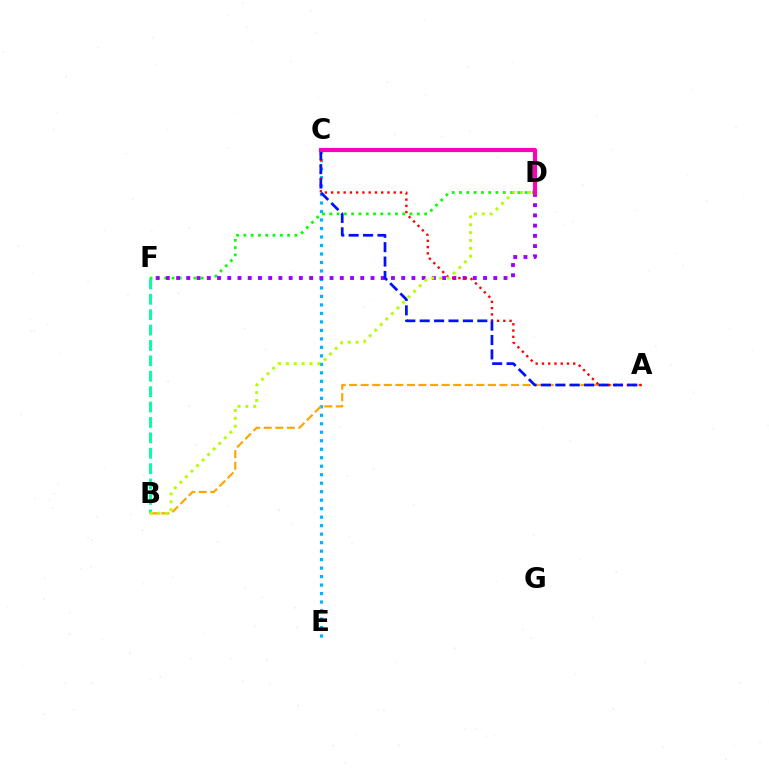{('C', 'E'): [{'color': '#00b5ff', 'line_style': 'dotted', 'thickness': 2.31}], ('D', 'F'): [{'color': '#08ff00', 'line_style': 'dotted', 'thickness': 1.98}, {'color': '#9b00ff', 'line_style': 'dotted', 'thickness': 2.78}], ('B', 'F'): [{'color': '#00ff9d', 'line_style': 'dashed', 'thickness': 2.09}], ('A', 'B'): [{'color': '#ffa500', 'line_style': 'dashed', 'thickness': 1.57}], ('A', 'C'): [{'color': '#ff0000', 'line_style': 'dotted', 'thickness': 1.7}, {'color': '#0010ff', 'line_style': 'dashed', 'thickness': 1.96}], ('B', 'D'): [{'color': '#b3ff00', 'line_style': 'dotted', 'thickness': 2.14}], ('C', 'D'): [{'color': '#ff00bd', 'line_style': 'solid', 'thickness': 2.98}]}